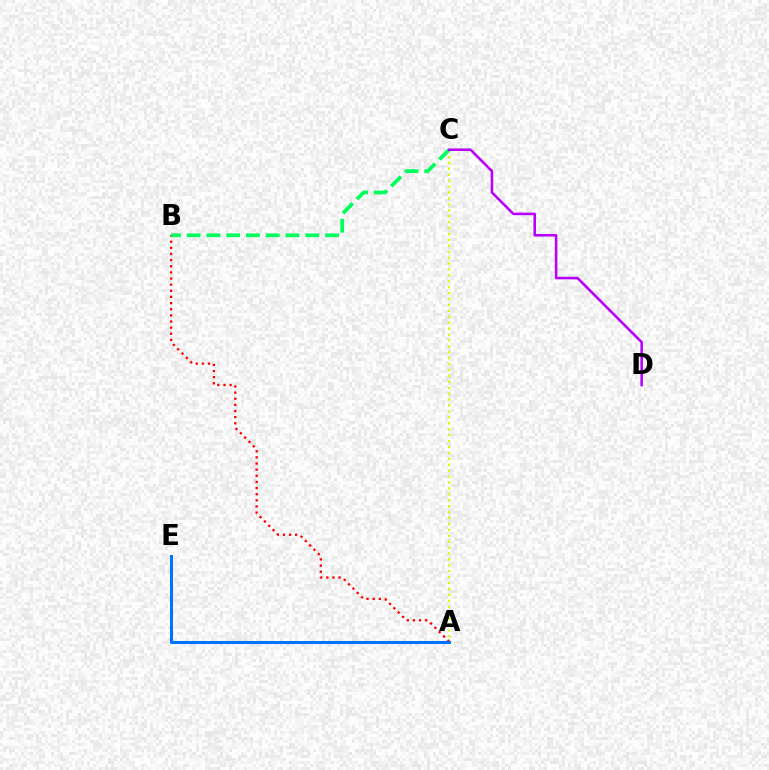{('A', 'B'): [{'color': '#ff0000', 'line_style': 'dotted', 'thickness': 1.67}], ('A', 'C'): [{'color': '#d1ff00', 'line_style': 'dotted', 'thickness': 1.61}], ('A', 'E'): [{'color': '#0074ff', 'line_style': 'solid', 'thickness': 2.19}], ('B', 'C'): [{'color': '#00ff5c', 'line_style': 'dashed', 'thickness': 2.69}], ('C', 'D'): [{'color': '#b900ff', 'line_style': 'solid', 'thickness': 1.85}]}